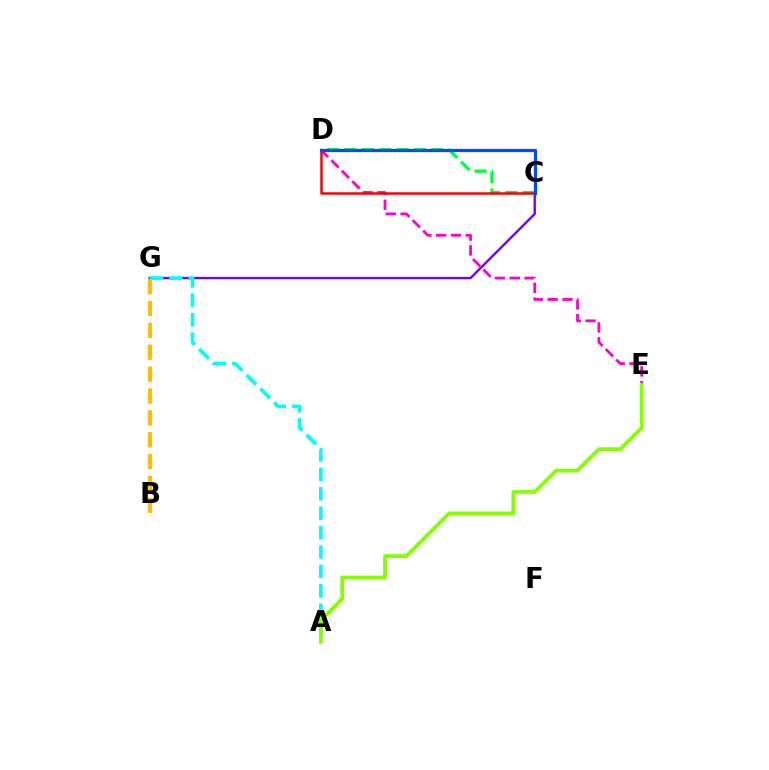{('C', 'G'): [{'color': '#7200ff', 'line_style': 'solid', 'thickness': 1.72}], ('A', 'G'): [{'color': '#00fff6', 'line_style': 'dashed', 'thickness': 2.64}], ('D', 'E'): [{'color': '#ff00cf', 'line_style': 'dashed', 'thickness': 2.01}], ('A', 'E'): [{'color': '#84ff00', 'line_style': 'solid', 'thickness': 2.74}], ('C', 'D'): [{'color': '#00ff39', 'line_style': 'dashed', 'thickness': 2.36}, {'color': '#ff0000', 'line_style': 'solid', 'thickness': 1.8}, {'color': '#004bff', 'line_style': 'solid', 'thickness': 2.32}], ('B', 'G'): [{'color': '#ffbd00', 'line_style': 'dashed', 'thickness': 2.97}]}